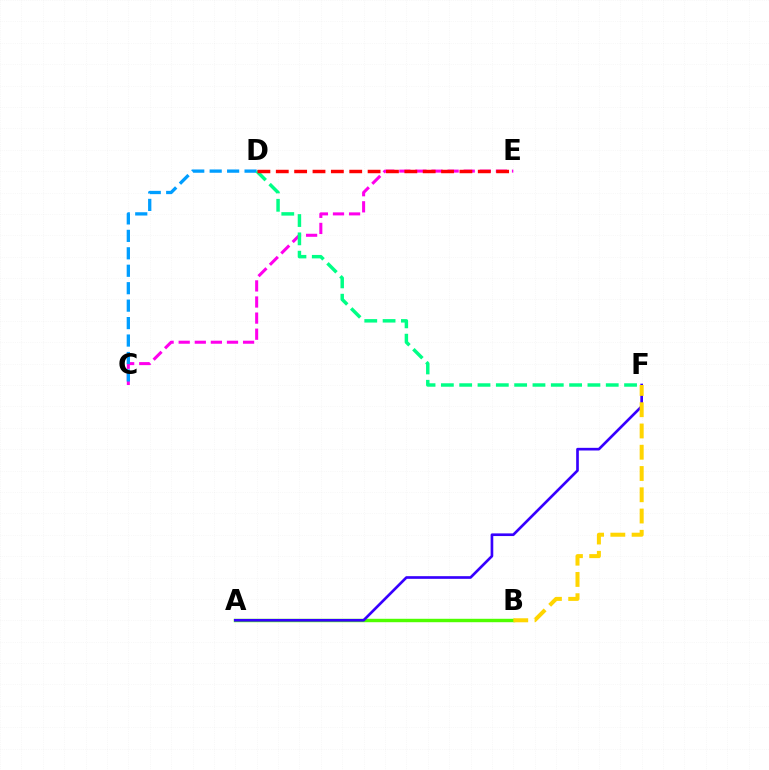{('A', 'B'): [{'color': '#4fff00', 'line_style': 'solid', 'thickness': 2.46}], ('C', 'E'): [{'color': '#ff00ed', 'line_style': 'dashed', 'thickness': 2.19}], ('C', 'D'): [{'color': '#009eff', 'line_style': 'dashed', 'thickness': 2.37}], ('A', 'F'): [{'color': '#3700ff', 'line_style': 'solid', 'thickness': 1.92}], ('B', 'F'): [{'color': '#ffd500', 'line_style': 'dashed', 'thickness': 2.89}], ('D', 'F'): [{'color': '#00ff86', 'line_style': 'dashed', 'thickness': 2.49}], ('D', 'E'): [{'color': '#ff0000', 'line_style': 'dashed', 'thickness': 2.49}]}